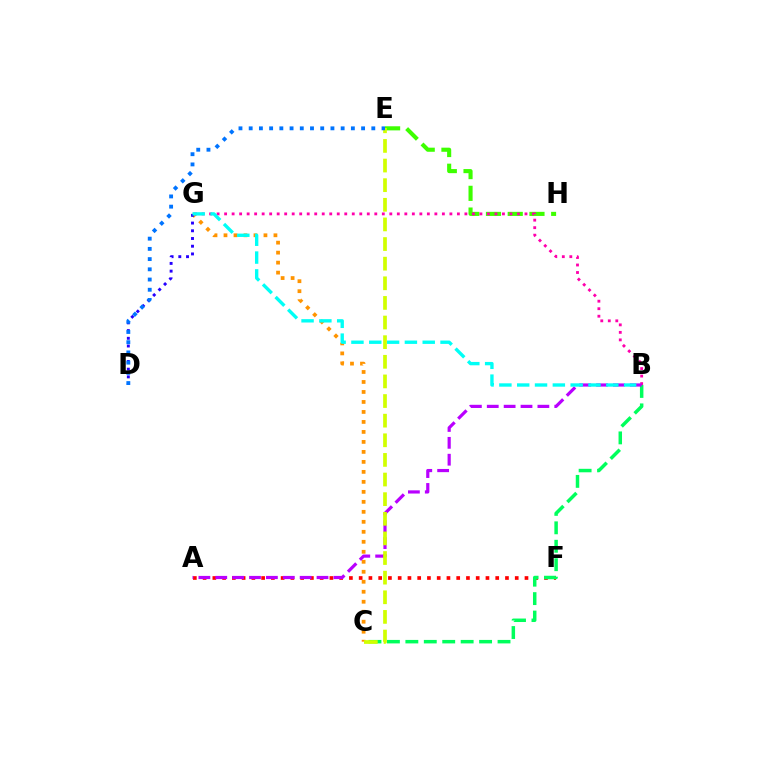{('C', 'G'): [{'color': '#ff9400', 'line_style': 'dotted', 'thickness': 2.71}], ('E', 'H'): [{'color': '#3dff00', 'line_style': 'dashed', 'thickness': 2.95}], ('B', 'G'): [{'color': '#ff00ac', 'line_style': 'dotted', 'thickness': 2.04}, {'color': '#00fff6', 'line_style': 'dashed', 'thickness': 2.42}], ('A', 'F'): [{'color': '#ff0000', 'line_style': 'dotted', 'thickness': 2.65}], ('B', 'C'): [{'color': '#00ff5c', 'line_style': 'dashed', 'thickness': 2.5}], ('D', 'G'): [{'color': '#2500ff', 'line_style': 'dotted', 'thickness': 2.1}], ('A', 'B'): [{'color': '#b900ff', 'line_style': 'dashed', 'thickness': 2.29}], ('C', 'E'): [{'color': '#d1ff00', 'line_style': 'dashed', 'thickness': 2.67}], ('D', 'E'): [{'color': '#0074ff', 'line_style': 'dotted', 'thickness': 2.78}]}